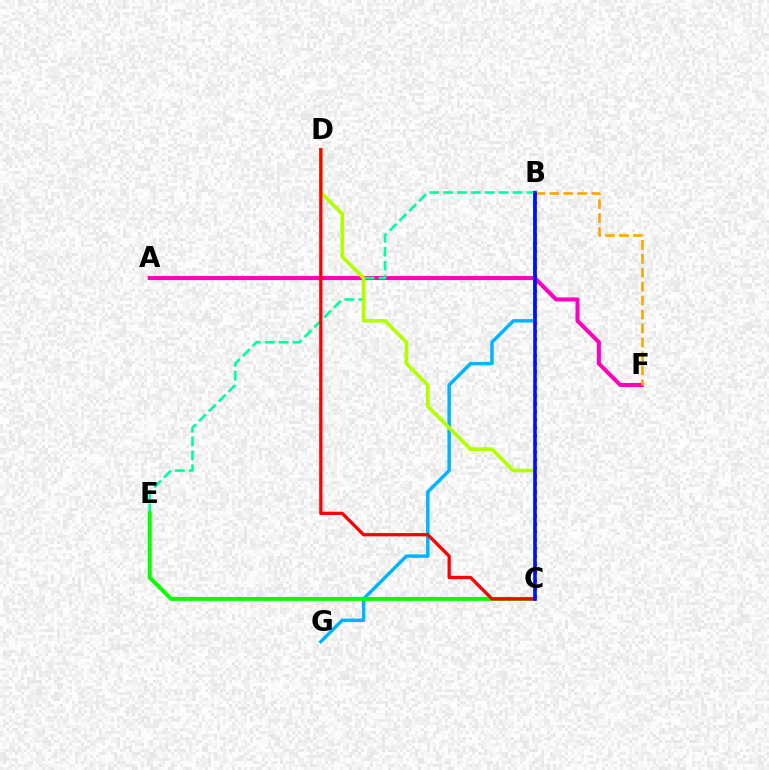{('A', 'F'): [{'color': '#ff00bd', 'line_style': 'solid', 'thickness': 2.9}], ('B', 'E'): [{'color': '#00ff9d', 'line_style': 'dashed', 'thickness': 1.89}], ('B', 'F'): [{'color': '#ffa500', 'line_style': 'dashed', 'thickness': 1.9}], ('B', 'G'): [{'color': '#00b5ff', 'line_style': 'solid', 'thickness': 2.49}], ('C', 'E'): [{'color': '#08ff00', 'line_style': 'solid', 'thickness': 2.84}], ('C', 'D'): [{'color': '#b3ff00', 'line_style': 'solid', 'thickness': 2.62}, {'color': '#ff0000', 'line_style': 'solid', 'thickness': 2.36}], ('B', 'C'): [{'color': '#9b00ff', 'line_style': 'dotted', 'thickness': 2.18}, {'color': '#0010ff', 'line_style': 'solid', 'thickness': 2.58}]}